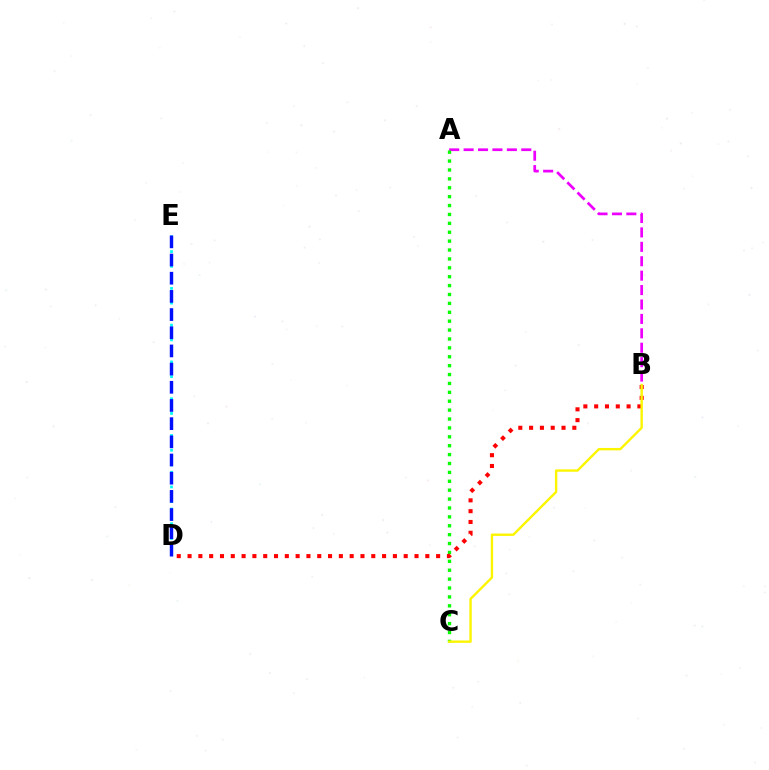{('A', 'B'): [{'color': '#ee00ff', 'line_style': 'dashed', 'thickness': 1.96}], ('A', 'C'): [{'color': '#08ff00', 'line_style': 'dotted', 'thickness': 2.42}], ('B', 'D'): [{'color': '#ff0000', 'line_style': 'dotted', 'thickness': 2.94}], ('D', 'E'): [{'color': '#00fff6', 'line_style': 'dotted', 'thickness': 2.0}, {'color': '#0010ff', 'line_style': 'dashed', 'thickness': 2.47}], ('B', 'C'): [{'color': '#fcf500', 'line_style': 'solid', 'thickness': 1.72}]}